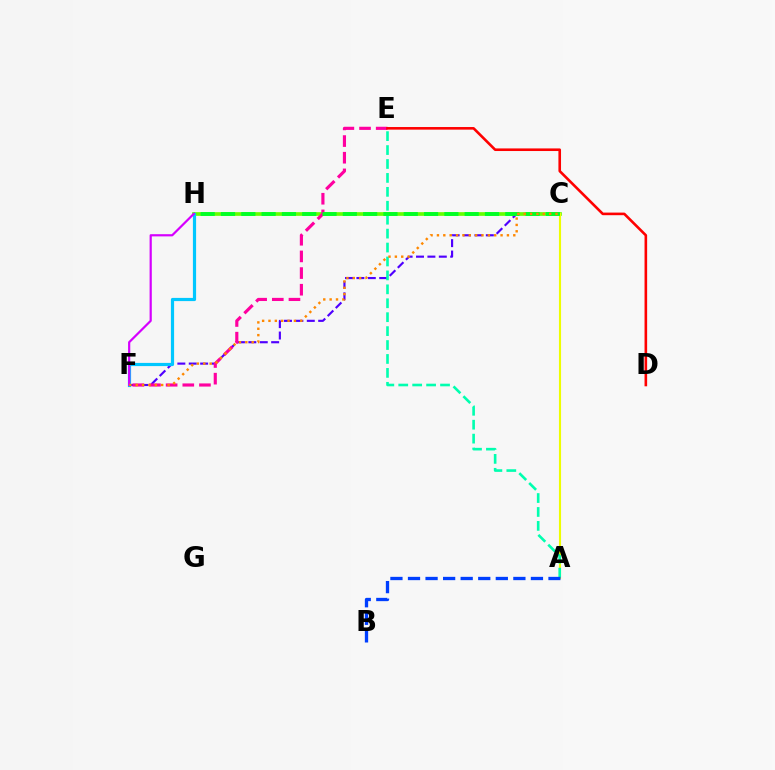{('C', 'F'): [{'color': '#4f00ff', 'line_style': 'dashed', 'thickness': 1.55}, {'color': '#ff8800', 'line_style': 'dotted', 'thickness': 1.73}], ('C', 'H'): [{'color': '#66ff00', 'line_style': 'solid', 'thickness': 2.66}, {'color': '#00ff27', 'line_style': 'dashed', 'thickness': 2.76}], ('A', 'C'): [{'color': '#eeff00', 'line_style': 'solid', 'thickness': 1.52}], ('A', 'E'): [{'color': '#00ffaf', 'line_style': 'dashed', 'thickness': 1.89}], ('E', 'F'): [{'color': '#ff00a0', 'line_style': 'dashed', 'thickness': 2.26}], ('F', 'H'): [{'color': '#00c7ff', 'line_style': 'solid', 'thickness': 2.3}, {'color': '#d600ff', 'line_style': 'solid', 'thickness': 1.58}], ('D', 'E'): [{'color': '#ff0000', 'line_style': 'solid', 'thickness': 1.88}], ('A', 'B'): [{'color': '#003fff', 'line_style': 'dashed', 'thickness': 2.39}]}